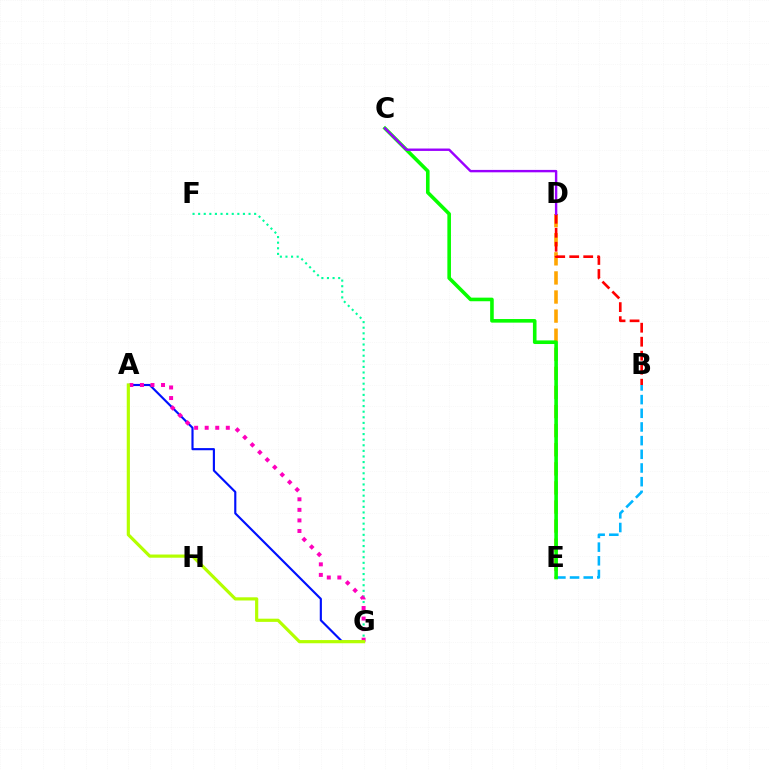{('D', 'E'): [{'color': '#ffa500', 'line_style': 'dashed', 'thickness': 2.59}], ('B', 'E'): [{'color': '#00b5ff', 'line_style': 'dashed', 'thickness': 1.86}], ('F', 'G'): [{'color': '#00ff9d', 'line_style': 'dotted', 'thickness': 1.52}], ('C', 'E'): [{'color': '#08ff00', 'line_style': 'solid', 'thickness': 2.59}], ('B', 'D'): [{'color': '#ff0000', 'line_style': 'dashed', 'thickness': 1.9}], ('A', 'G'): [{'color': '#0010ff', 'line_style': 'solid', 'thickness': 1.54}, {'color': '#ff00bd', 'line_style': 'dotted', 'thickness': 2.87}, {'color': '#b3ff00', 'line_style': 'solid', 'thickness': 2.29}], ('C', 'D'): [{'color': '#9b00ff', 'line_style': 'solid', 'thickness': 1.73}]}